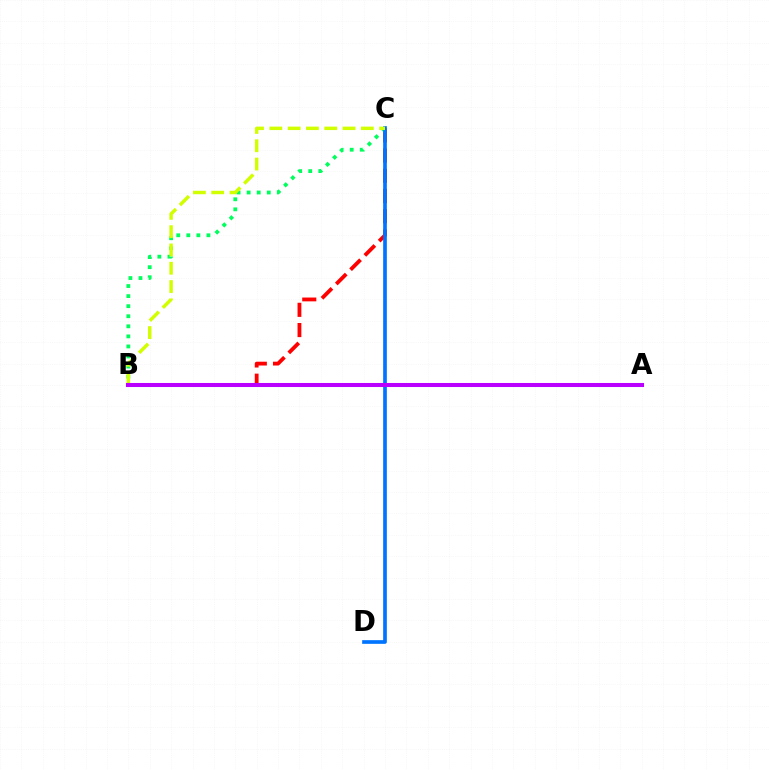{('B', 'C'): [{'color': '#ff0000', 'line_style': 'dashed', 'thickness': 2.75}, {'color': '#00ff5c', 'line_style': 'dotted', 'thickness': 2.73}, {'color': '#d1ff00', 'line_style': 'dashed', 'thickness': 2.49}], ('C', 'D'): [{'color': '#0074ff', 'line_style': 'solid', 'thickness': 2.65}], ('A', 'B'): [{'color': '#b900ff', 'line_style': 'solid', 'thickness': 2.91}]}